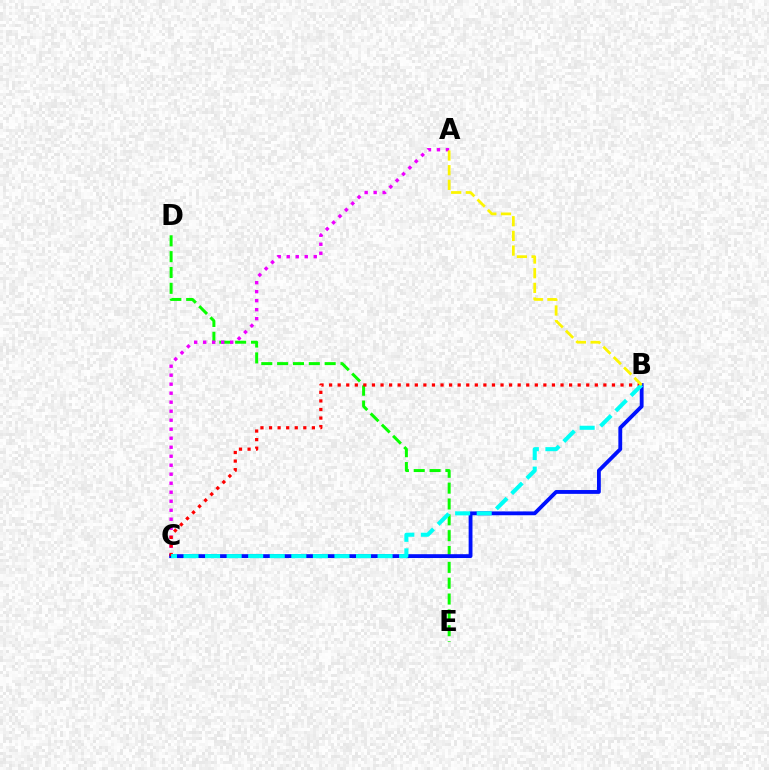{('D', 'E'): [{'color': '#08ff00', 'line_style': 'dashed', 'thickness': 2.15}], ('A', 'C'): [{'color': '#ee00ff', 'line_style': 'dotted', 'thickness': 2.45}], ('B', 'C'): [{'color': '#0010ff', 'line_style': 'solid', 'thickness': 2.76}, {'color': '#ff0000', 'line_style': 'dotted', 'thickness': 2.33}, {'color': '#00fff6', 'line_style': 'dashed', 'thickness': 2.93}], ('A', 'B'): [{'color': '#fcf500', 'line_style': 'dashed', 'thickness': 1.99}]}